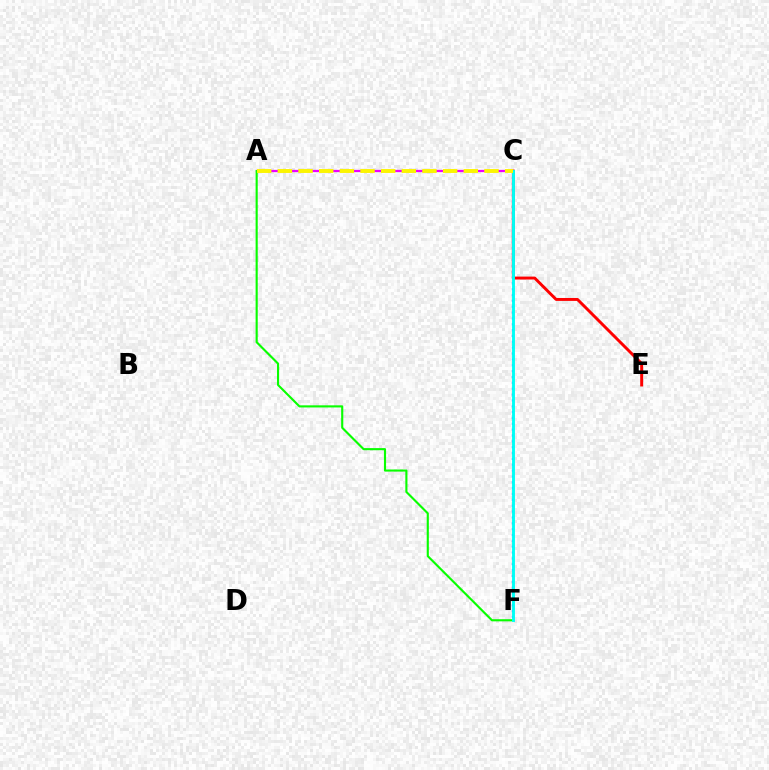{('A', 'C'): [{'color': '#ee00ff', 'line_style': 'solid', 'thickness': 1.63}, {'color': '#fcf500', 'line_style': 'dashed', 'thickness': 2.81}], ('C', 'F'): [{'color': '#0010ff', 'line_style': 'dotted', 'thickness': 1.59}, {'color': '#00fff6', 'line_style': 'solid', 'thickness': 2.09}], ('C', 'E'): [{'color': '#ff0000', 'line_style': 'solid', 'thickness': 2.11}], ('A', 'F'): [{'color': '#08ff00', 'line_style': 'solid', 'thickness': 1.53}]}